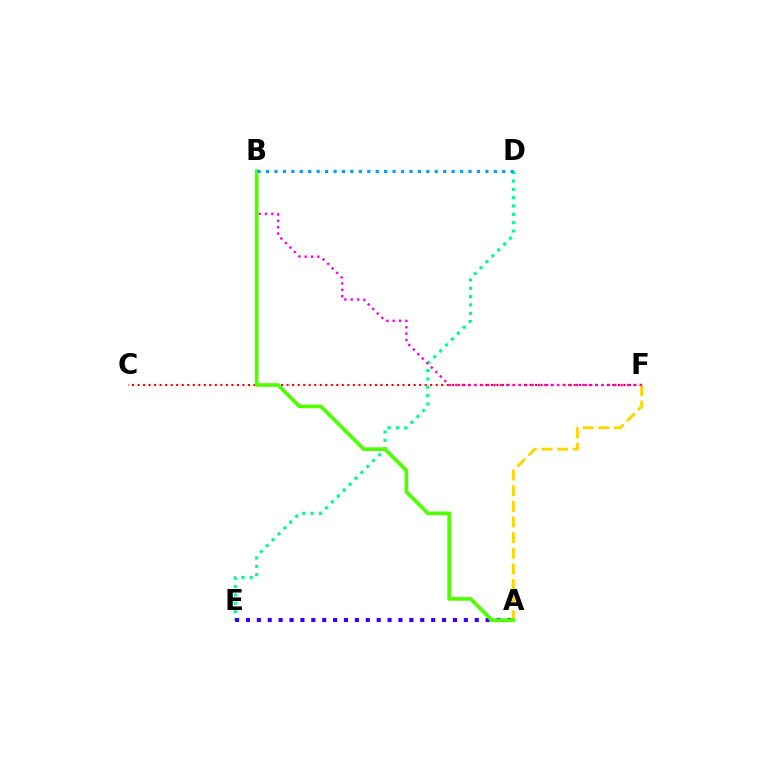{('D', 'E'): [{'color': '#00ff86', 'line_style': 'dotted', 'thickness': 2.26}], ('C', 'F'): [{'color': '#ff0000', 'line_style': 'dotted', 'thickness': 1.5}], ('A', 'F'): [{'color': '#ffd500', 'line_style': 'dashed', 'thickness': 2.13}], ('A', 'E'): [{'color': '#3700ff', 'line_style': 'dotted', 'thickness': 2.96}], ('B', 'F'): [{'color': '#ff00ed', 'line_style': 'dotted', 'thickness': 1.73}], ('A', 'B'): [{'color': '#4fff00', 'line_style': 'solid', 'thickness': 2.65}], ('B', 'D'): [{'color': '#009eff', 'line_style': 'dotted', 'thickness': 2.29}]}